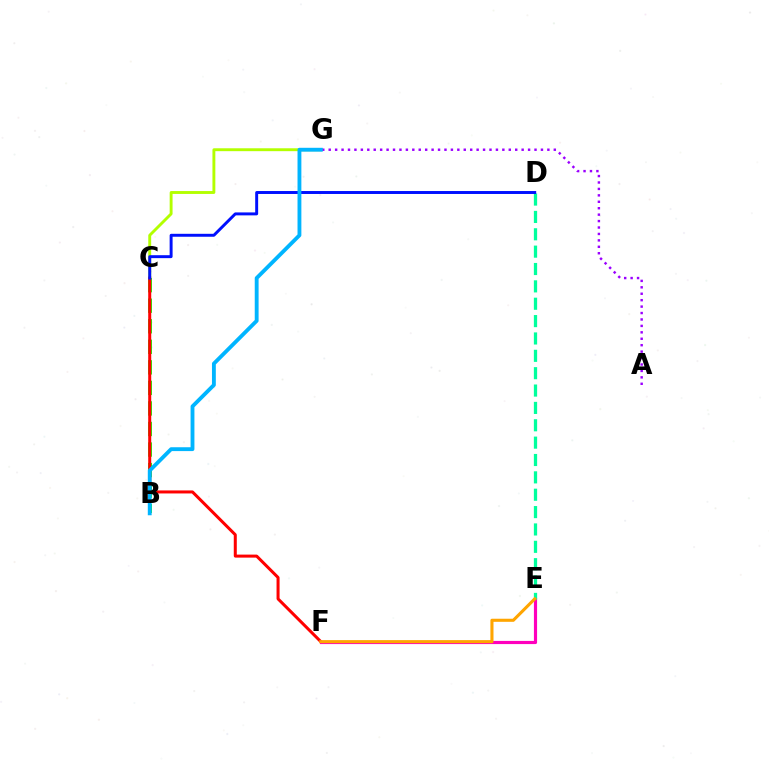{('B', 'C'): [{'color': '#08ff00', 'line_style': 'dashed', 'thickness': 2.79}], ('C', 'G'): [{'color': '#b3ff00', 'line_style': 'solid', 'thickness': 2.08}], ('C', 'F'): [{'color': '#ff0000', 'line_style': 'solid', 'thickness': 2.17}], ('E', 'F'): [{'color': '#ff00bd', 'line_style': 'solid', 'thickness': 2.28}, {'color': '#ffa500', 'line_style': 'solid', 'thickness': 2.22}], ('D', 'E'): [{'color': '#00ff9d', 'line_style': 'dashed', 'thickness': 2.36}], ('C', 'D'): [{'color': '#0010ff', 'line_style': 'solid', 'thickness': 2.12}], ('A', 'G'): [{'color': '#9b00ff', 'line_style': 'dotted', 'thickness': 1.75}], ('B', 'G'): [{'color': '#00b5ff', 'line_style': 'solid', 'thickness': 2.77}]}